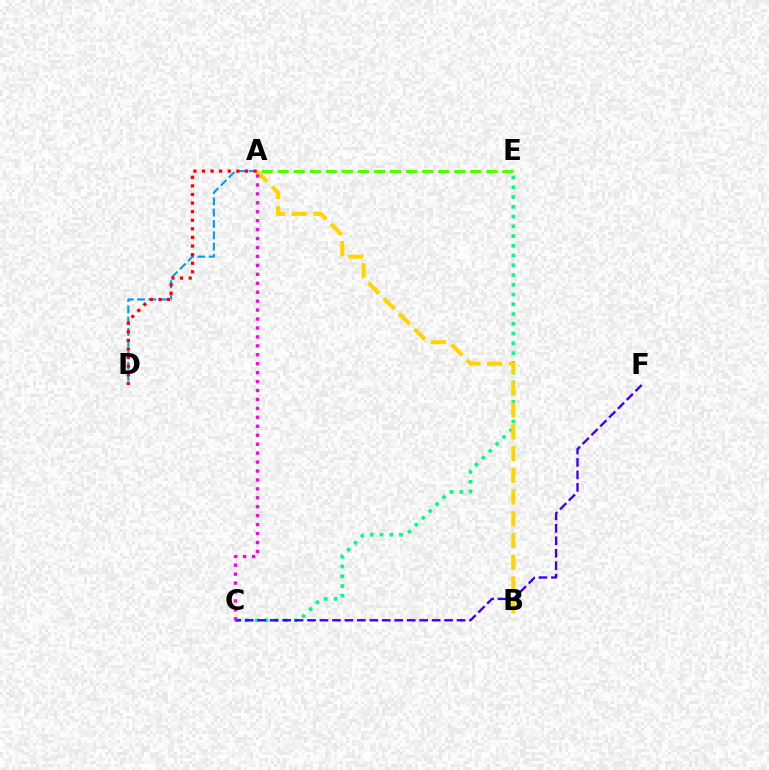{('C', 'E'): [{'color': '#00ff86', 'line_style': 'dotted', 'thickness': 2.65}], ('A', 'B'): [{'color': '#ffd500', 'line_style': 'dashed', 'thickness': 2.95}], ('C', 'F'): [{'color': '#3700ff', 'line_style': 'dashed', 'thickness': 1.69}], ('A', 'D'): [{'color': '#009eff', 'line_style': 'dashed', 'thickness': 1.54}, {'color': '#ff0000', 'line_style': 'dotted', 'thickness': 2.33}], ('A', 'C'): [{'color': '#ff00ed', 'line_style': 'dotted', 'thickness': 2.43}], ('A', 'E'): [{'color': '#4fff00', 'line_style': 'dashed', 'thickness': 2.18}]}